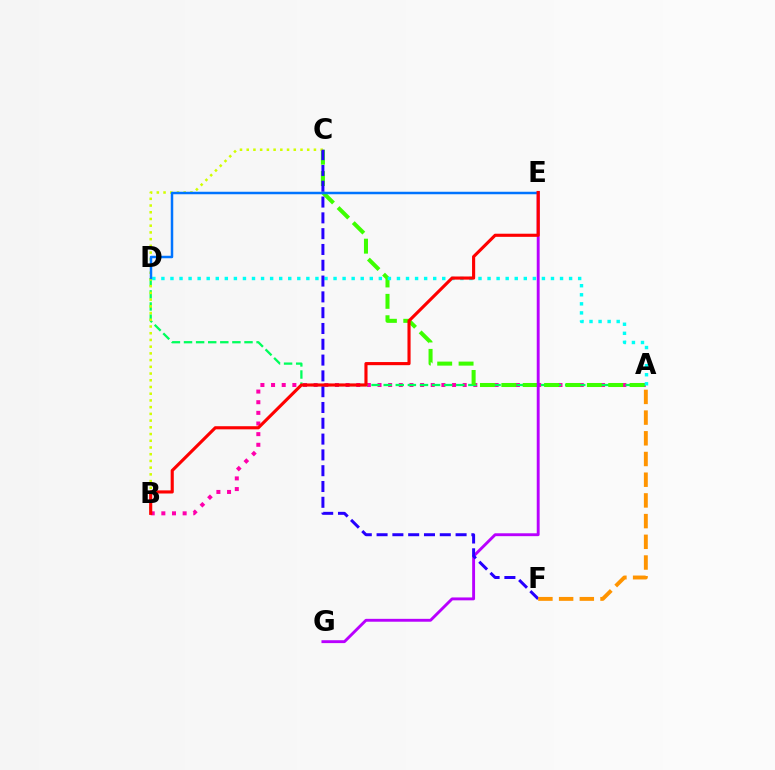{('A', 'B'): [{'color': '#ff00ac', 'line_style': 'dotted', 'thickness': 2.89}], ('A', 'D'): [{'color': '#00ff5c', 'line_style': 'dashed', 'thickness': 1.64}, {'color': '#00fff6', 'line_style': 'dotted', 'thickness': 2.46}], ('A', 'C'): [{'color': '#3dff00', 'line_style': 'dashed', 'thickness': 2.9}], ('B', 'C'): [{'color': '#d1ff00', 'line_style': 'dotted', 'thickness': 1.83}], ('E', 'G'): [{'color': '#b900ff', 'line_style': 'solid', 'thickness': 2.08}], ('C', 'F'): [{'color': '#2500ff', 'line_style': 'dashed', 'thickness': 2.15}], ('D', 'E'): [{'color': '#0074ff', 'line_style': 'solid', 'thickness': 1.8}], ('A', 'F'): [{'color': '#ff9400', 'line_style': 'dashed', 'thickness': 2.81}], ('B', 'E'): [{'color': '#ff0000', 'line_style': 'solid', 'thickness': 2.25}]}